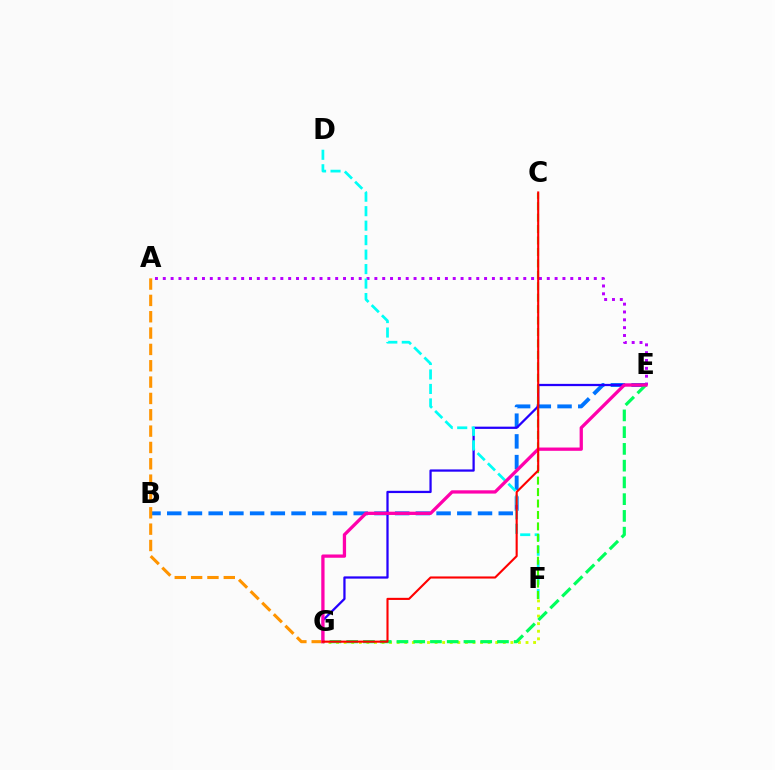{('B', 'E'): [{'color': '#0074ff', 'line_style': 'dashed', 'thickness': 2.81}], ('E', 'G'): [{'color': '#2500ff', 'line_style': 'solid', 'thickness': 1.63}, {'color': '#00ff5c', 'line_style': 'dashed', 'thickness': 2.28}, {'color': '#ff00ac', 'line_style': 'solid', 'thickness': 2.36}], ('A', 'E'): [{'color': '#b900ff', 'line_style': 'dotted', 'thickness': 2.13}], ('D', 'F'): [{'color': '#00fff6', 'line_style': 'dashed', 'thickness': 1.97}], ('F', 'G'): [{'color': '#d1ff00', 'line_style': 'dotted', 'thickness': 2.06}], ('C', 'F'): [{'color': '#3dff00', 'line_style': 'dashed', 'thickness': 1.55}], ('A', 'G'): [{'color': '#ff9400', 'line_style': 'dashed', 'thickness': 2.22}], ('C', 'G'): [{'color': '#ff0000', 'line_style': 'solid', 'thickness': 1.52}]}